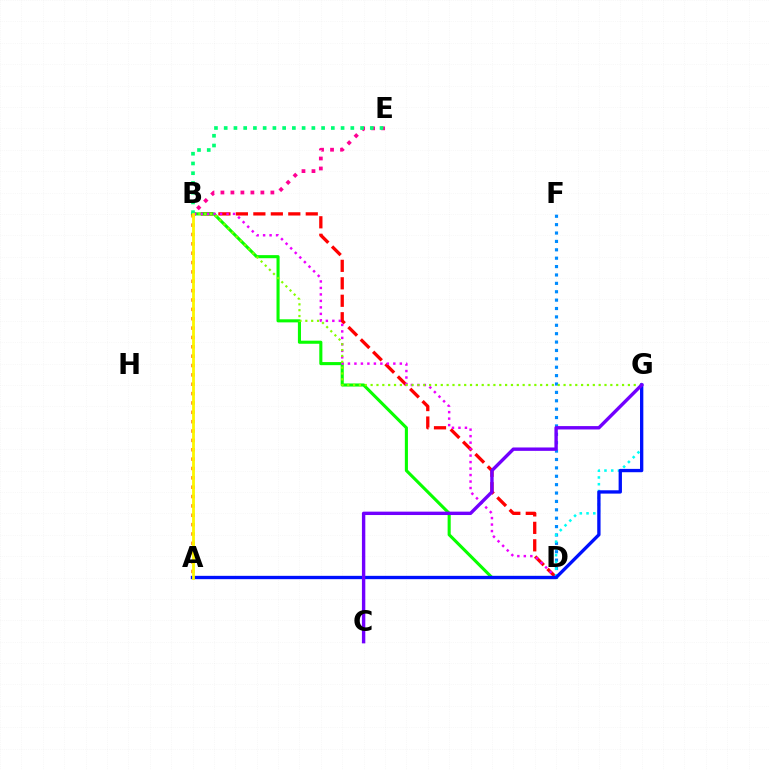{('B', 'D'): [{'color': '#ff0000', 'line_style': 'dashed', 'thickness': 2.37}, {'color': '#08ff00', 'line_style': 'solid', 'thickness': 2.22}, {'color': '#ee00ff', 'line_style': 'dotted', 'thickness': 1.76}], ('D', 'F'): [{'color': '#008cff', 'line_style': 'dotted', 'thickness': 2.28}], ('B', 'E'): [{'color': '#ff0094', 'line_style': 'dotted', 'thickness': 2.71}, {'color': '#00ff74', 'line_style': 'dotted', 'thickness': 2.65}], ('B', 'G'): [{'color': '#84ff00', 'line_style': 'dotted', 'thickness': 1.59}], ('D', 'G'): [{'color': '#00fff6', 'line_style': 'dotted', 'thickness': 1.83}], ('A', 'G'): [{'color': '#0010ff', 'line_style': 'solid', 'thickness': 2.4}], ('A', 'B'): [{'color': '#ff7c00', 'line_style': 'dotted', 'thickness': 2.54}, {'color': '#fcf500', 'line_style': 'solid', 'thickness': 2.02}], ('C', 'G'): [{'color': '#7200ff', 'line_style': 'solid', 'thickness': 2.44}]}